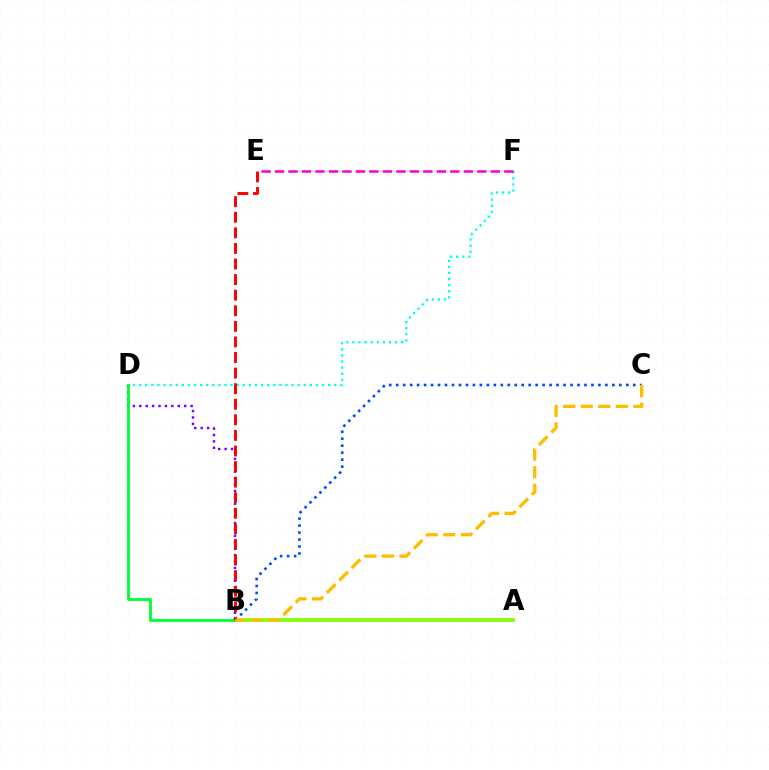{('A', 'B'): [{'color': '#84ff00', 'line_style': 'solid', 'thickness': 2.66}], ('B', 'D'): [{'color': '#7200ff', 'line_style': 'dotted', 'thickness': 1.74}, {'color': '#00ff39', 'line_style': 'solid', 'thickness': 2.06}], ('D', 'F'): [{'color': '#00fff6', 'line_style': 'dotted', 'thickness': 1.66}], ('B', 'E'): [{'color': '#ff0000', 'line_style': 'dashed', 'thickness': 2.12}], ('B', 'C'): [{'color': '#004bff', 'line_style': 'dotted', 'thickness': 1.89}, {'color': '#ffbd00', 'line_style': 'dashed', 'thickness': 2.38}], ('E', 'F'): [{'color': '#ff00cf', 'line_style': 'dashed', 'thickness': 1.83}]}